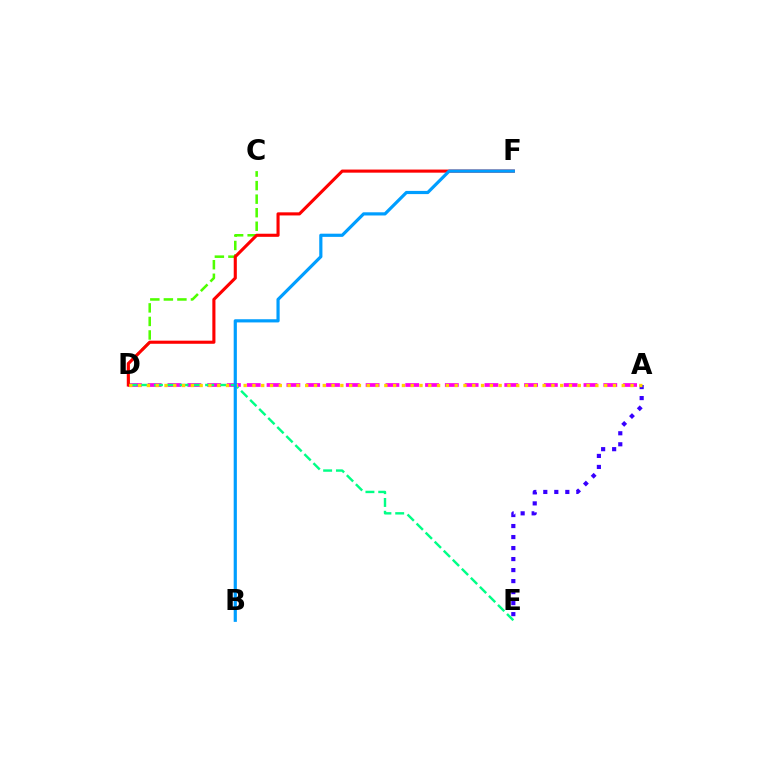{('A', 'D'): [{'color': '#ff00ed', 'line_style': 'dashed', 'thickness': 2.69}, {'color': '#ffd500', 'line_style': 'dotted', 'thickness': 2.39}], ('C', 'D'): [{'color': '#4fff00', 'line_style': 'dashed', 'thickness': 1.84}], ('A', 'E'): [{'color': '#3700ff', 'line_style': 'dotted', 'thickness': 2.99}], ('D', 'E'): [{'color': '#00ff86', 'line_style': 'dashed', 'thickness': 1.74}], ('D', 'F'): [{'color': '#ff0000', 'line_style': 'solid', 'thickness': 2.23}], ('B', 'F'): [{'color': '#009eff', 'line_style': 'solid', 'thickness': 2.29}]}